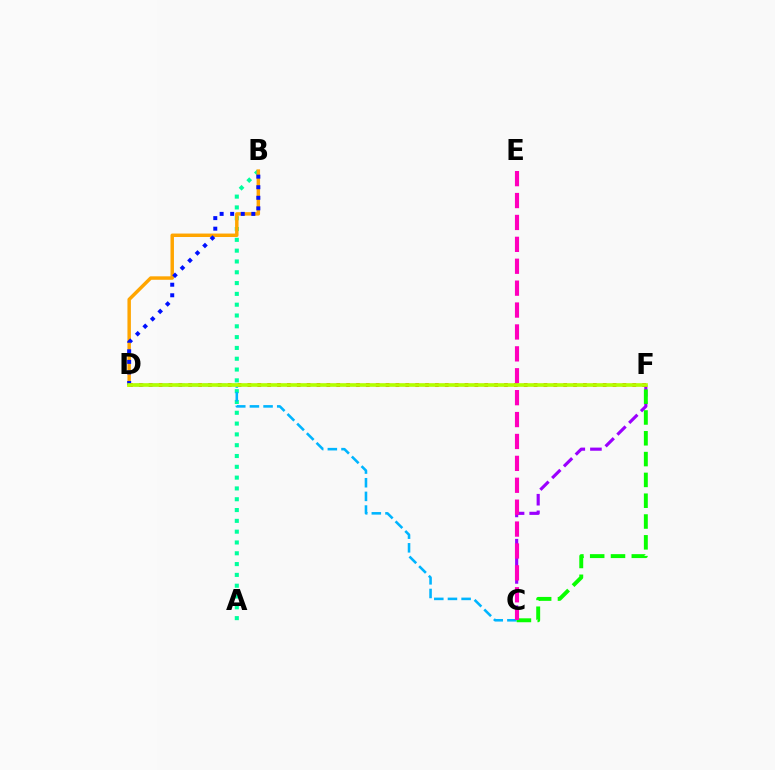{('C', 'F'): [{'color': '#9b00ff', 'line_style': 'dashed', 'thickness': 2.26}, {'color': '#08ff00', 'line_style': 'dashed', 'thickness': 2.83}], ('A', 'B'): [{'color': '#00ff9d', 'line_style': 'dotted', 'thickness': 2.94}], ('D', 'F'): [{'color': '#ff0000', 'line_style': 'dotted', 'thickness': 2.68}, {'color': '#b3ff00', 'line_style': 'solid', 'thickness': 2.62}], ('B', 'D'): [{'color': '#ffa500', 'line_style': 'solid', 'thickness': 2.49}, {'color': '#0010ff', 'line_style': 'dotted', 'thickness': 2.87}], ('C', 'D'): [{'color': '#00b5ff', 'line_style': 'dashed', 'thickness': 1.85}], ('C', 'E'): [{'color': '#ff00bd', 'line_style': 'dashed', 'thickness': 2.98}]}